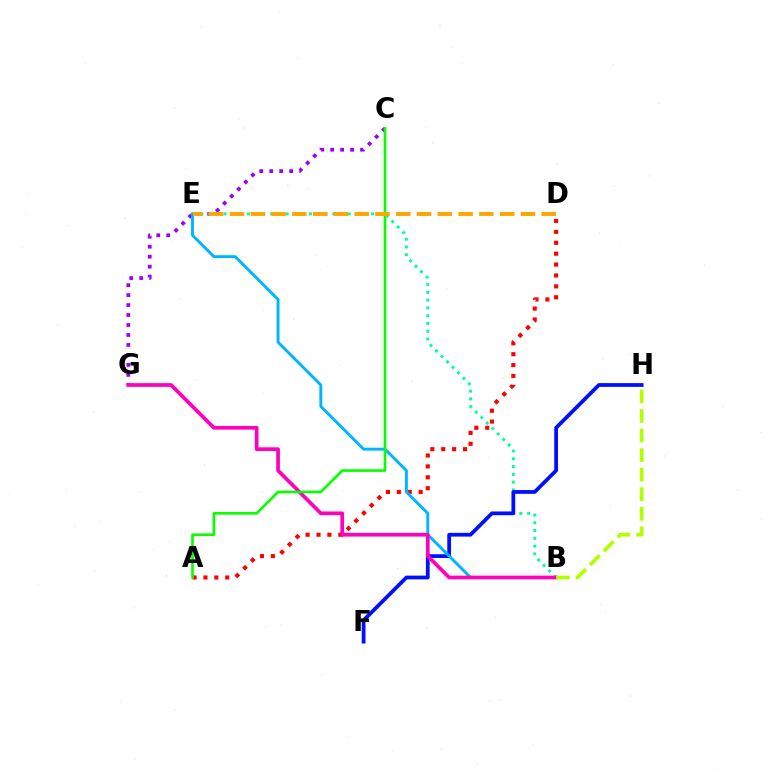{('C', 'G'): [{'color': '#9b00ff', 'line_style': 'dotted', 'thickness': 2.71}], ('A', 'D'): [{'color': '#ff0000', 'line_style': 'dotted', 'thickness': 2.96}], ('B', 'E'): [{'color': '#00ff9d', 'line_style': 'dotted', 'thickness': 2.11}, {'color': '#00b5ff', 'line_style': 'solid', 'thickness': 2.09}], ('F', 'H'): [{'color': '#0010ff', 'line_style': 'solid', 'thickness': 2.71}], ('B', 'G'): [{'color': '#ff00bd', 'line_style': 'solid', 'thickness': 2.67}], ('A', 'C'): [{'color': '#08ff00', 'line_style': 'solid', 'thickness': 1.91}], ('B', 'H'): [{'color': '#b3ff00', 'line_style': 'dashed', 'thickness': 2.66}], ('D', 'E'): [{'color': '#ffa500', 'line_style': 'dashed', 'thickness': 2.82}]}